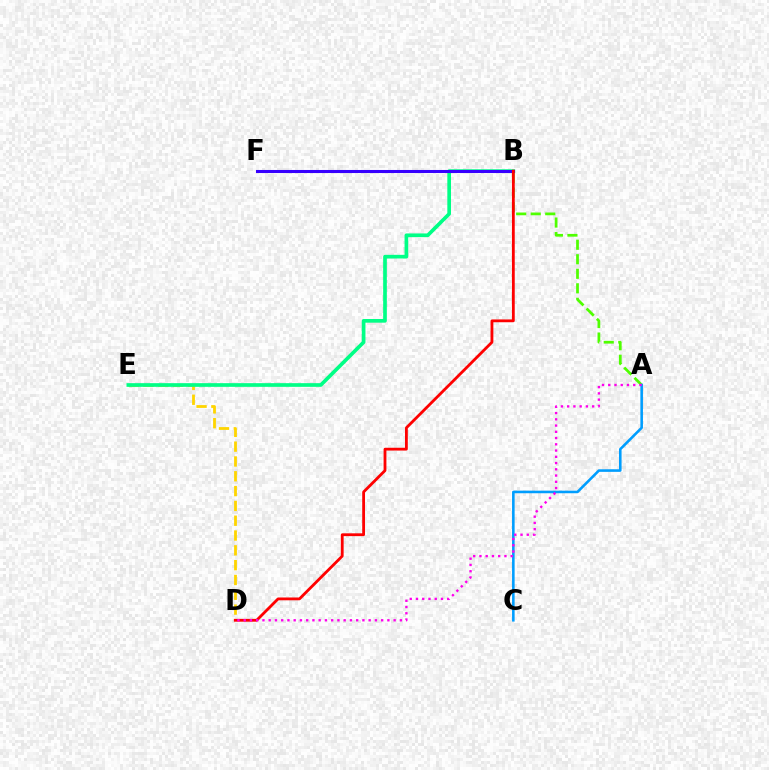{('A', 'B'): [{'color': '#4fff00', 'line_style': 'dashed', 'thickness': 1.97}], ('D', 'E'): [{'color': '#ffd500', 'line_style': 'dashed', 'thickness': 2.01}], ('A', 'C'): [{'color': '#009eff', 'line_style': 'solid', 'thickness': 1.86}], ('B', 'E'): [{'color': '#00ff86', 'line_style': 'solid', 'thickness': 2.65}], ('B', 'F'): [{'color': '#3700ff', 'line_style': 'solid', 'thickness': 2.2}], ('B', 'D'): [{'color': '#ff0000', 'line_style': 'solid', 'thickness': 2.02}], ('A', 'D'): [{'color': '#ff00ed', 'line_style': 'dotted', 'thickness': 1.7}]}